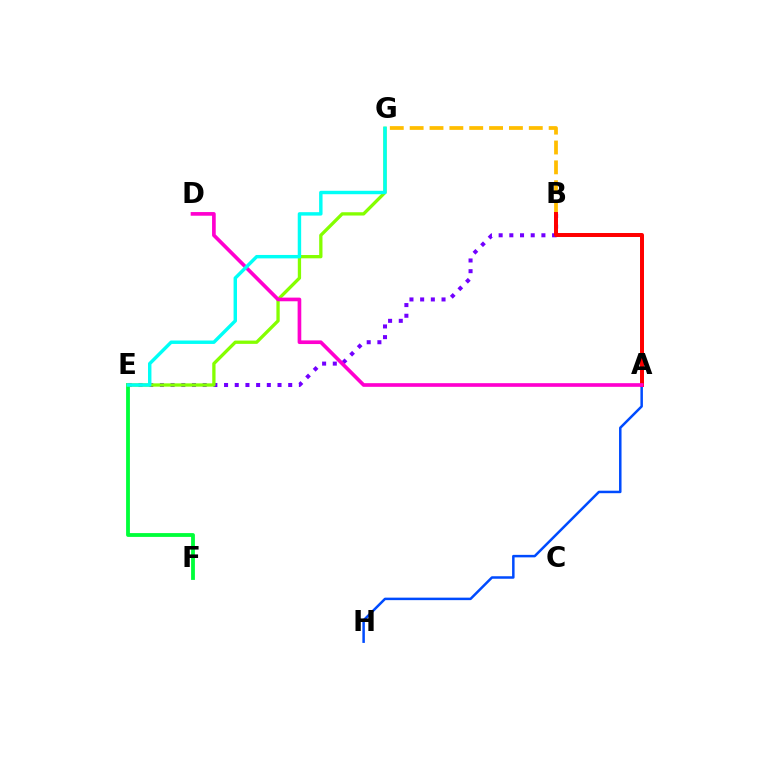{('E', 'F'): [{'color': '#00ff39', 'line_style': 'solid', 'thickness': 2.74}], ('B', 'E'): [{'color': '#7200ff', 'line_style': 'dotted', 'thickness': 2.9}], ('A', 'H'): [{'color': '#004bff', 'line_style': 'solid', 'thickness': 1.8}], ('B', 'G'): [{'color': '#ffbd00', 'line_style': 'dashed', 'thickness': 2.7}], ('E', 'G'): [{'color': '#84ff00', 'line_style': 'solid', 'thickness': 2.37}, {'color': '#00fff6', 'line_style': 'solid', 'thickness': 2.47}], ('A', 'B'): [{'color': '#ff0000', 'line_style': 'solid', 'thickness': 2.86}], ('A', 'D'): [{'color': '#ff00cf', 'line_style': 'solid', 'thickness': 2.64}]}